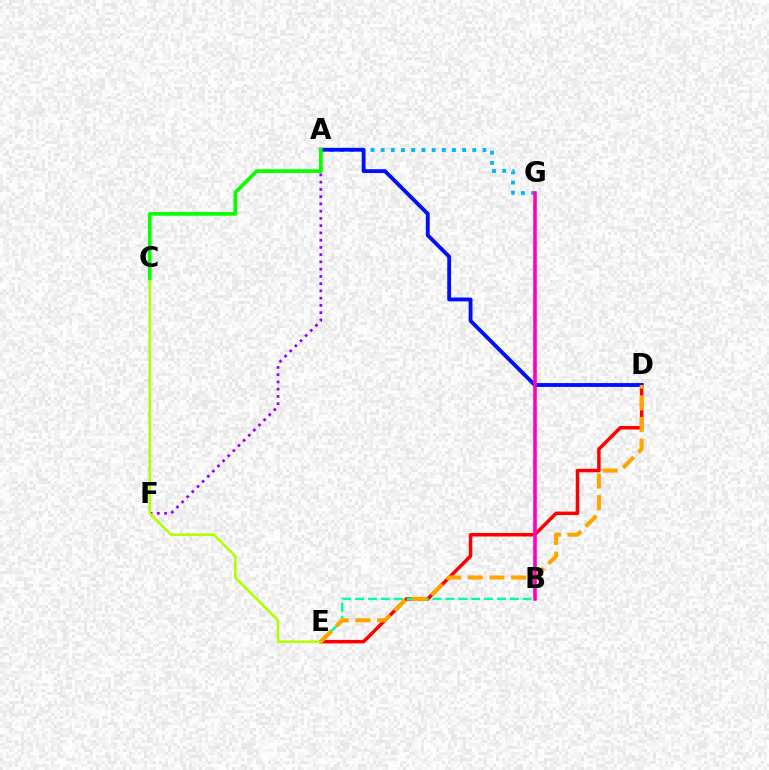{('D', 'E'): [{'color': '#ff0000', 'line_style': 'solid', 'thickness': 2.51}, {'color': '#ffa500', 'line_style': 'dashed', 'thickness': 2.95}], ('B', 'E'): [{'color': '#00ff9d', 'line_style': 'dashed', 'thickness': 1.75}], ('A', 'G'): [{'color': '#00b5ff', 'line_style': 'dotted', 'thickness': 2.77}], ('A', 'D'): [{'color': '#0010ff', 'line_style': 'solid', 'thickness': 2.77}], ('A', 'F'): [{'color': '#9b00ff', 'line_style': 'dotted', 'thickness': 1.97}], ('C', 'E'): [{'color': '#b3ff00', 'line_style': 'solid', 'thickness': 1.86}], ('A', 'C'): [{'color': '#08ff00', 'line_style': 'solid', 'thickness': 2.66}], ('B', 'G'): [{'color': '#ff00bd', 'line_style': 'solid', 'thickness': 2.57}]}